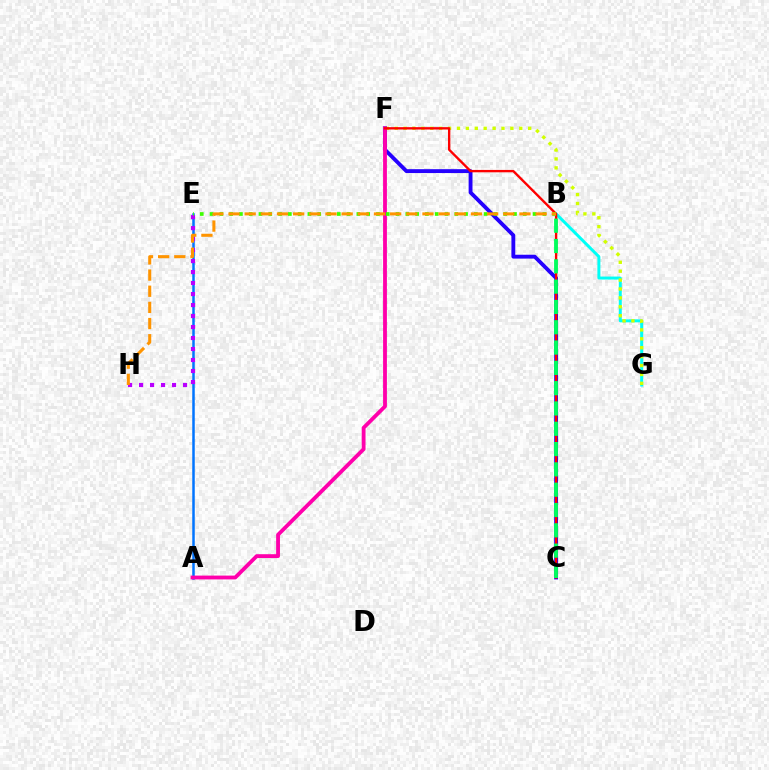{('B', 'G'): [{'color': '#00fff6', 'line_style': 'solid', 'thickness': 2.15}], ('F', 'G'): [{'color': '#d1ff00', 'line_style': 'dotted', 'thickness': 2.42}], ('A', 'E'): [{'color': '#0074ff', 'line_style': 'solid', 'thickness': 1.8}], ('E', 'H'): [{'color': '#b900ff', 'line_style': 'dotted', 'thickness': 2.99}], ('C', 'F'): [{'color': '#2500ff', 'line_style': 'solid', 'thickness': 2.78}, {'color': '#ff0000', 'line_style': 'solid', 'thickness': 1.7}], ('A', 'F'): [{'color': '#ff00ac', 'line_style': 'solid', 'thickness': 2.75}], ('B', 'C'): [{'color': '#00ff5c', 'line_style': 'dashed', 'thickness': 2.76}], ('B', 'E'): [{'color': '#3dff00', 'line_style': 'dotted', 'thickness': 2.66}], ('B', 'H'): [{'color': '#ff9400', 'line_style': 'dashed', 'thickness': 2.2}]}